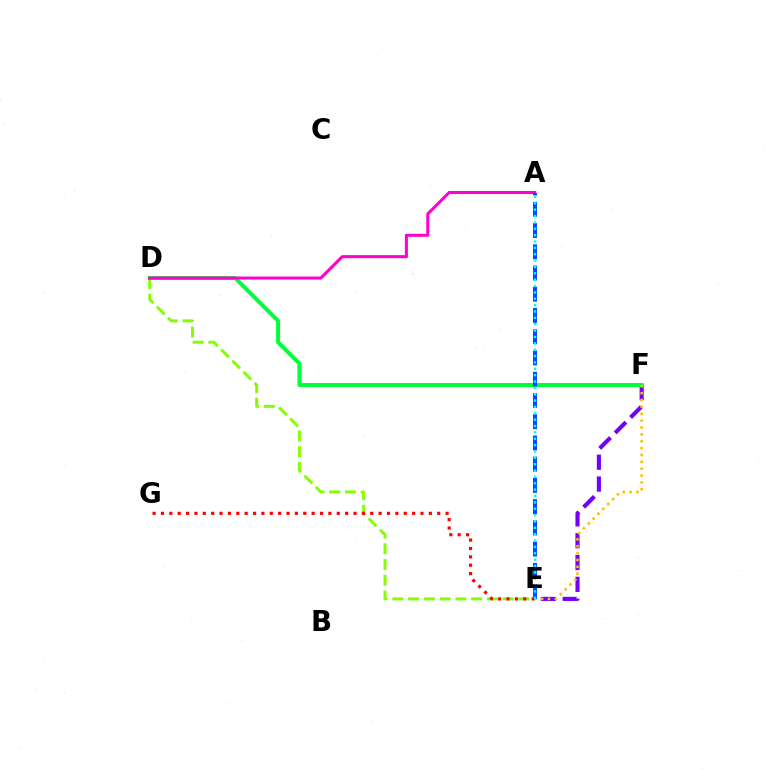{('D', 'E'): [{'color': '#84ff00', 'line_style': 'dashed', 'thickness': 2.14}], ('E', 'G'): [{'color': '#ff0000', 'line_style': 'dotted', 'thickness': 2.27}], ('E', 'F'): [{'color': '#7200ff', 'line_style': 'dashed', 'thickness': 2.97}, {'color': '#ffbd00', 'line_style': 'dotted', 'thickness': 1.86}], ('D', 'F'): [{'color': '#00ff39', 'line_style': 'solid', 'thickness': 2.88}], ('A', 'D'): [{'color': '#ff00cf', 'line_style': 'solid', 'thickness': 2.2}], ('A', 'E'): [{'color': '#004bff', 'line_style': 'dashed', 'thickness': 2.89}, {'color': '#00fff6', 'line_style': 'dotted', 'thickness': 1.73}]}